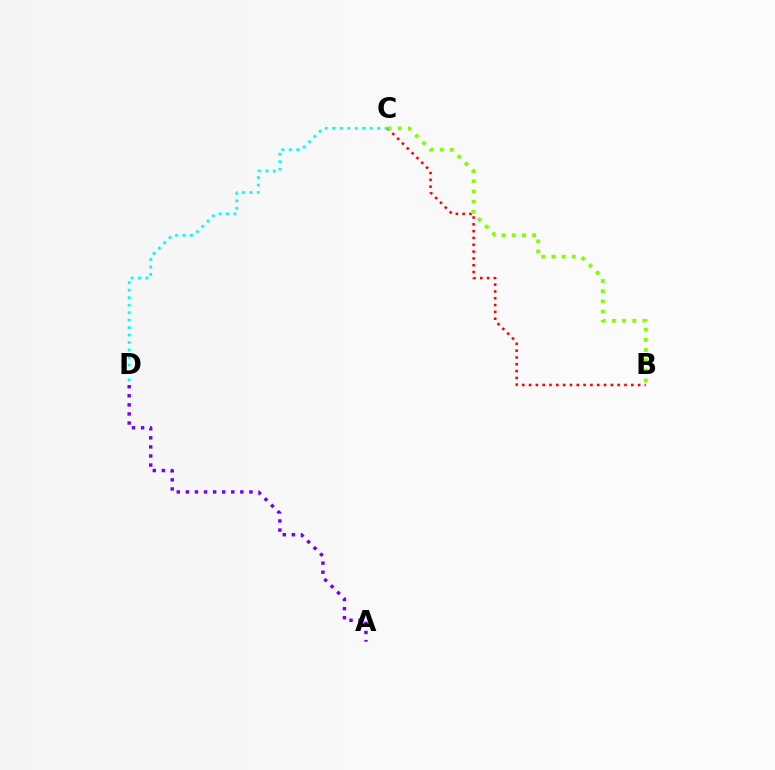{('C', 'D'): [{'color': '#00fff6', 'line_style': 'dotted', 'thickness': 2.03}], ('B', 'C'): [{'color': '#ff0000', 'line_style': 'dotted', 'thickness': 1.85}, {'color': '#84ff00', 'line_style': 'dotted', 'thickness': 2.77}], ('A', 'D'): [{'color': '#7200ff', 'line_style': 'dotted', 'thickness': 2.47}]}